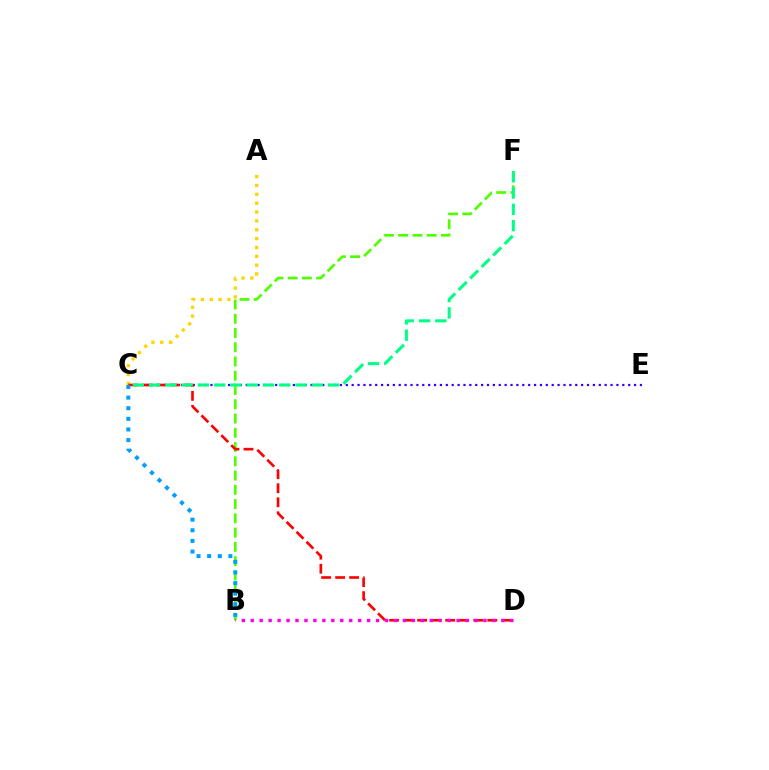{('C', 'E'): [{'color': '#3700ff', 'line_style': 'dotted', 'thickness': 1.6}], ('A', 'C'): [{'color': '#ffd500', 'line_style': 'dotted', 'thickness': 2.41}], ('B', 'F'): [{'color': '#4fff00', 'line_style': 'dashed', 'thickness': 1.94}], ('C', 'D'): [{'color': '#ff0000', 'line_style': 'dashed', 'thickness': 1.91}], ('B', 'C'): [{'color': '#009eff', 'line_style': 'dotted', 'thickness': 2.88}], ('C', 'F'): [{'color': '#00ff86', 'line_style': 'dashed', 'thickness': 2.21}], ('B', 'D'): [{'color': '#ff00ed', 'line_style': 'dotted', 'thickness': 2.43}]}